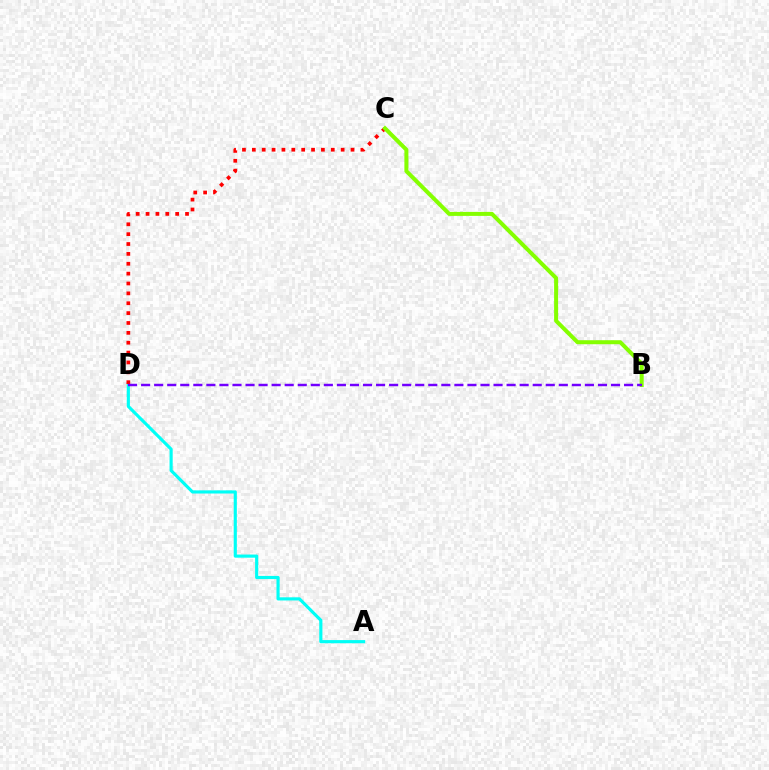{('A', 'D'): [{'color': '#00fff6', 'line_style': 'solid', 'thickness': 2.26}], ('C', 'D'): [{'color': '#ff0000', 'line_style': 'dotted', 'thickness': 2.68}], ('B', 'C'): [{'color': '#84ff00', 'line_style': 'solid', 'thickness': 2.89}], ('B', 'D'): [{'color': '#7200ff', 'line_style': 'dashed', 'thickness': 1.77}]}